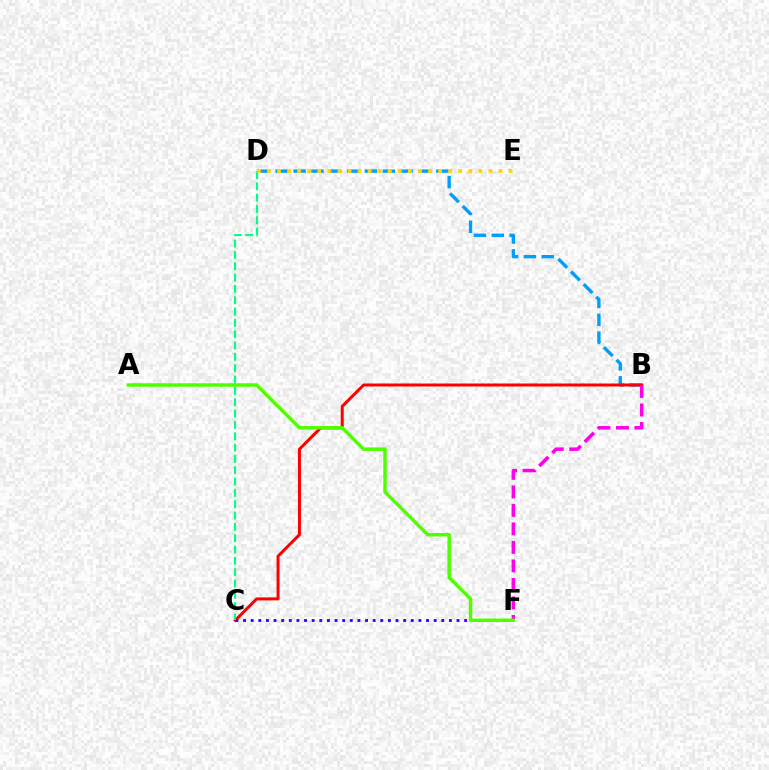{('B', 'D'): [{'color': '#009eff', 'line_style': 'dashed', 'thickness': 2.42}], ('B', 'C'): [{'color': '#ff0000', 'line_style': 'solid', 'thickness': 2.16}], ('C', 'F'): [{'color': '#3700ff', 'line_style': 'dotted', 'thickness': 2.07}], ('B', 'F'): [{'color': '#ff00ed', 'line_style': 'dashed', 'thickness': 2.52}], ('A', 'F'): [{'color': '#4fff00', 'line_style': 'solid', 'thickness': 2.5}], ('C', 'D'): [{'color': '#00ff86', 'line_style': 'dashed', 'thickness': 1.54}], ('D', 'E'): [{'color': '#ffd500', 'line_style': 'dotted', 'thickness': 2.73}]}